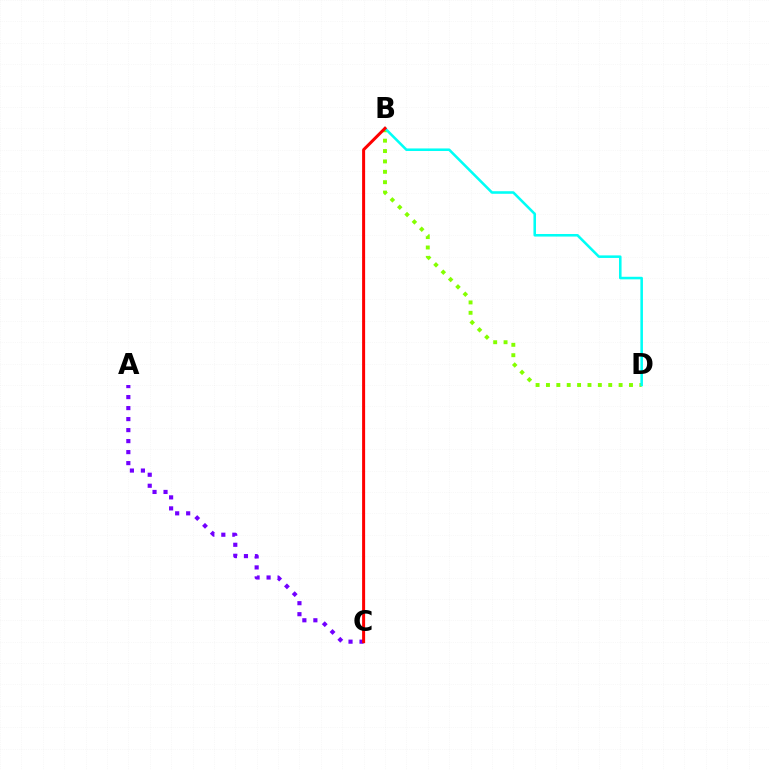{('B', 'D'): [{'color': '#84ff00', 'line_style': 'dotted', 'thickness': 2.82}, {'color': '#00fff6', 'line_style': 'solid', 'thickness': 1.84}], ('A', 'C'): [{'color': '#7200ff', 'line_style': 'dotted', 'thickness': 2.99}], ('B', 'C'): [{'color': '#ff0000', 'line_style': 'solid', 'thickness': 2.17}]}